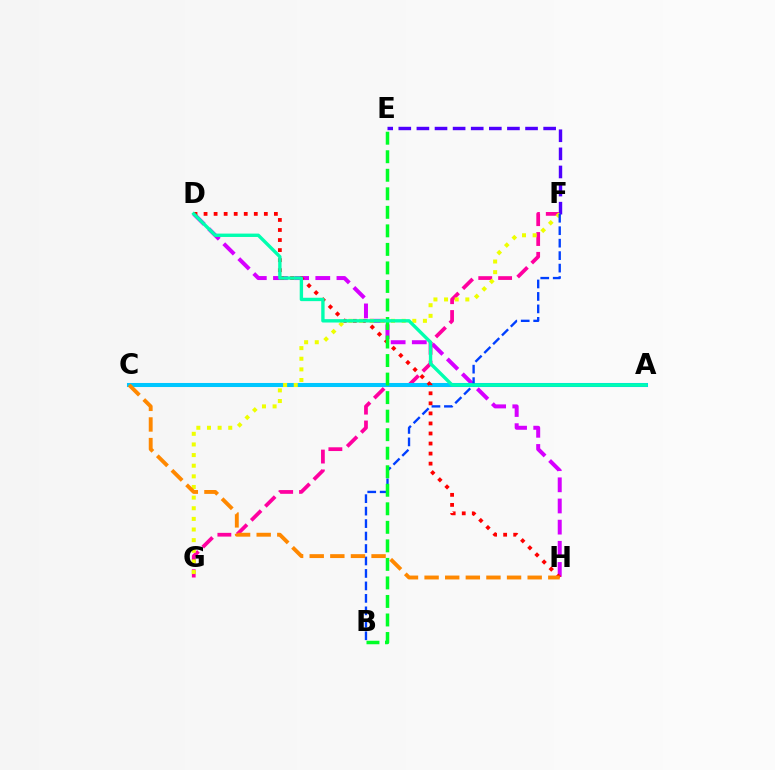{('D', 'H'): [{'color': '#d600ff', 'line_style': 'dashed', 'thickness': 2.87}, {'color': '#ff0000', 'line_style': 'dotted', 'thickness': 2.73}], ('A', 'C'): [{'color': '#66ff00', 'line_style': 'dotted', 'thickness': 1.95}, {'color': '#00c7ff', 'line_style': 'solid', 'thickness': 2.92}], ('F', 'G'): [{'color': '#ff00a0', 'line_style': 'dashed', 'thickness': 2.7}, {'color': '#eeff00', 'line_style': 'dotted', 'thickness': 2.89}], ('E', 'F'): [{'color': '#4f00ff', 'line_style': 'dashed', 'thickness': 2.46}], ('B', 'F'): [{'color': '#003fff', 'line_style': 'dashed', 'thickness': 1.69}], ('B', 'E'): [{'color': '#00ff27', 'line_style': 'dashed', 'thickness': 2.52}], ('C', 'H'): [{'color': '#ff8800', 'line_style': 'dashed', 'thickness': 2.8}], ('A', 'D'): [{'color': '#00ffaf', 'line_style': 'solid', 'thickness': 2.43}]}